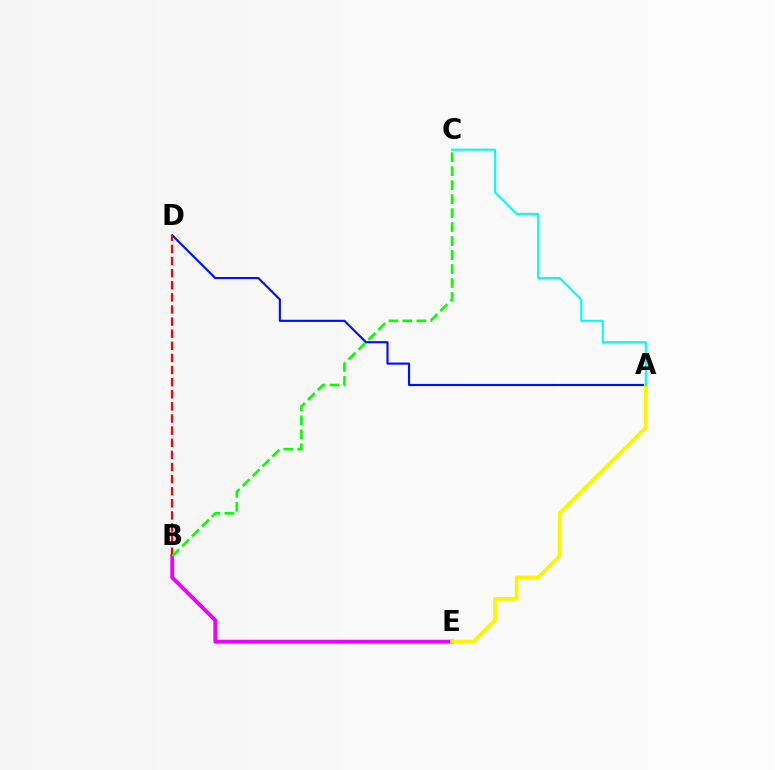{('A', 'D'): [{'color': '#0010ff', 'line_style': 'solid', 'thickness': 1.55}], ('B', 'E'): [{'color': '#ee00ff', 'line_style': 'solid', 'thickness': 2.77}], ('B', 'D'): [{'color': '#ff0000', 'line_style': 'dashed', 'thickness': 1.65}], ('A', 'E'): [{'color': '#fcf500', 'line_style': 'solid', 'thickness': 2.75}], ('A', 'C'): [{'color': '#00fff6', 'line_style': 'solid', 'thickness': 1.53}], ('B', 'C'): [{'color': '#08ff00', 'line_style': 'dashed', 'thickness': 1.9}]}